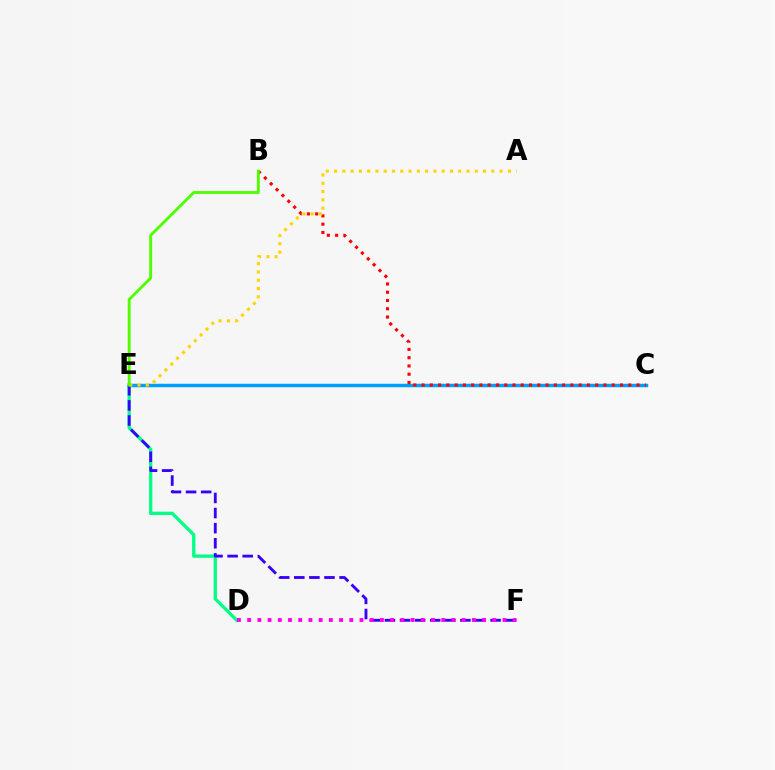{('D', 'E'): [{'color': '#00ff86', 'line_style': 'solid', 'thickness': 2.38}], ('C', 'E'): [{'color': '#009eff', 'line_style': 'solid', 'thickness': 2.5}], ('E', 'F'): [{'color': '#3700ff', 'line_style': 'dashed', 'thickness': 2.05}], ('B', 'C'): [{'color': '#ff0000', 'line_style': 'dotted', 'thickness': 2.25}], ('A', 'E'): [{'color': '#ffd500', 'line_style': 'dotted', 'thickness': 2.25}], ('D', 'F'): [{'color': '#ff00ed', 'line_style': 'dotted', 'thickness': 2.78}], ('B', 'E'): [{'color': '#4fff00', 'line_style': 'solid', 'thickness': 2.07}]}